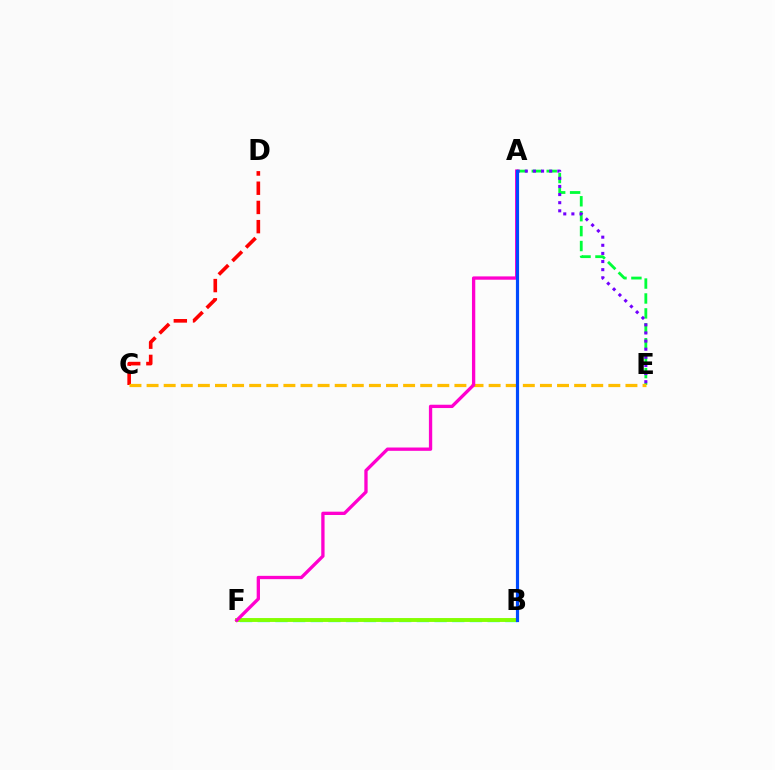{('A', 'E'): [{'color': '#00ff39', 'line_style': 'dashed', 'thickness': 2.03}, {'color': '#7200ff', 'line_style': 'dotted', 'thickness': 2.21}], ('C', 'D'): [{'color': '#ff0000', 'line_style': 'dashed', 'thickness': 2.61}], ('C', 'E'): [{'color': '#ffbd00', 'line_style': 'dashed', 'thickness': 2.32}], ('B', 'F'): [{'color': '#00fff6', 'line_style': 'dashed', 'thickness': 2.4}, {'color': '#84ff00', 'line_style': 'solid', 'thickness': 2.8}], ('A', 'F'): [{'color': '#ff00cf', 'line_style': 'solid', 'thickness': 2.38}], ('A', 'B'): [{'color': '#004bff', 'line_style': 'solid', 'thickness': 2.29}]}